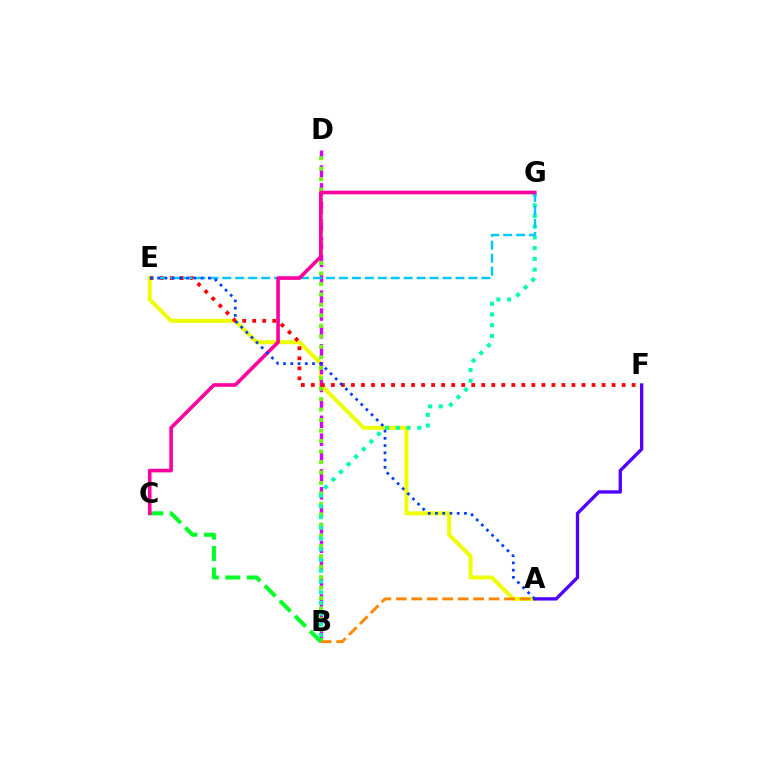{('A', 'E'): [{'color': '#eeff00', 'line_style': 'solid', 'thickness': 2.87}, {'color': '#003fff', 'line_style': 'dotted', 'thickness': 1.97}], ('B', 'D'): [{'color': '#d600ff', 'line_style': 'dashed', 'thickness': 2.43}, {'color': '#66ff00', 'line_style': 'dotted', 'thickness': 2.85}], ('A', 'B'): [{'color': '#ff8800', 'line_style': 'dashed', 'thickness': 2.1}], ('E', 'F'): [{'color': '#ff0000', 'line_style': 'dotted', 'thickness': 2.72}], ('B', 'C'): [{'color': '#00ff27', 'line_style': 'dashed', 'thickness': 2.91}], ('A', 'F'): [{'color': '#4f00ff', 'line_style': 'solid', 'thickness': 2.4}], ('B', 'G'): [{'color': '#00ffaf', 'line_style': 'dotted', 'thickness': 2.91}], ('E', 'G'): [{'color': '#00c7ff', 'line_style': 'dashed', 'thickness': 1.76}], ('C', 'G'): [{'color': '#ff00a0', 'line_style': 'solid', 'thickness': 2.61}]}